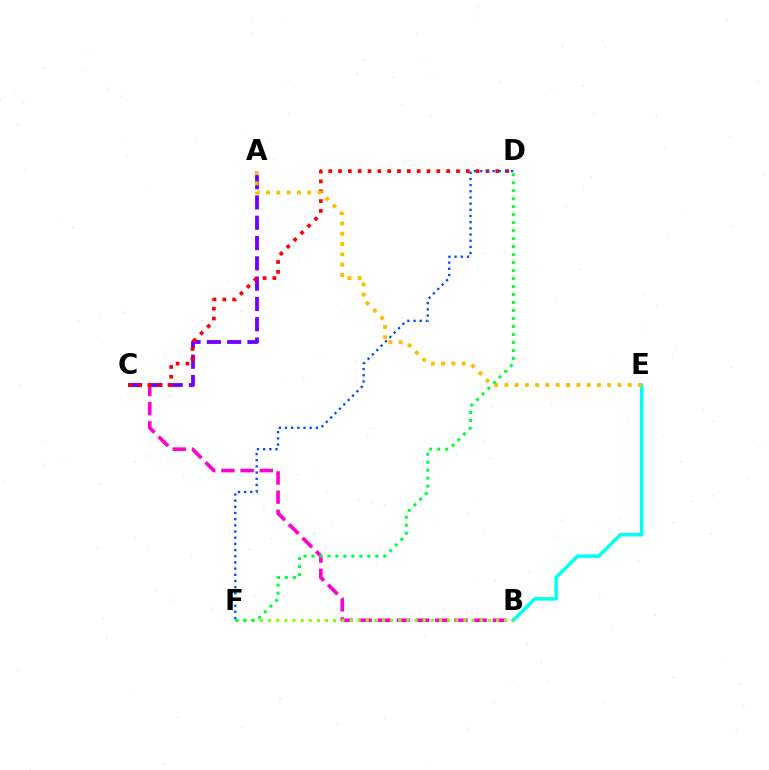{('B', 'C'): [{'color': '#ff00cf', 'line_style': 'dashed', 'thickness': 2.61}], ('B', 'E'): [{'color': '#00fff6', 'line_style': 'solid', 'thickness': 2.51}], ('A', 'C'): [{'color': '#7200ff', 'line_style': 'dashed', 'thickness': 2.76}], ('C', 'D'): [{'color': '#ff0000', 'line_style': 'dotted', 'thickness': 2.67}], ('D', 'F'): [{'color': '#004bff', 'line_style': 'dotted', 'thickness': 1.68}, {'color': '#00ff39', 'line_style': 'dotted', 'thickness': 2.17}], ('A', 'E'): [{'color': '#ffbd00', 'line_style': 'dotted', 'thickness': 2.79}], ('B', 'F'): [{'color': '#84ff00', 'line_style': 'dotted', 'thickness': 2.21}]}